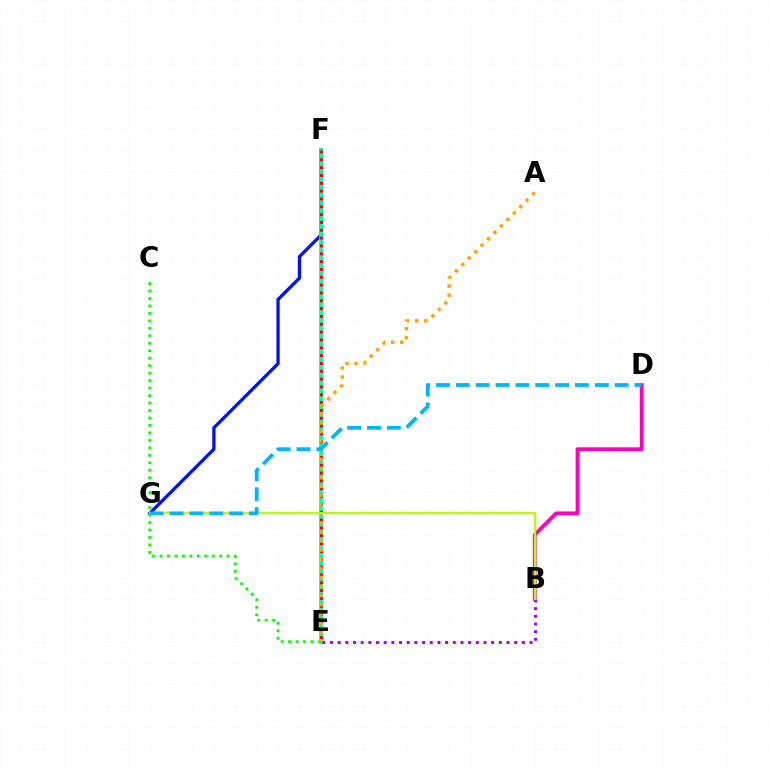{('F', 'G'): [{'color': '#0010ff', 'line_style': 'solid', 'thickness': 2.36}], ('C', 'E'): [{'color': '#08ff00', 'line_style': 'dotted', 'thickness': 2.03}], ('E', 'F'): [{'color': '#00ff9d', 'line_style': 'solid', 'thickness': 2.69}, {'color': '#ff0000', 'line_style': 'dotted', 'thickness': 2.13}], ('A', 'E'): [{'color': '#ffa500', 'line_style': 'dotted', 'thickness': 2.47}], ('B', 'D'): [{'color': '#ff00bd', 'line_style': 'solid', 'thickness': 2.7}], ('B', 'E'): [{'color': '#9b00ff', 'line_style': 'dotted', 'thickness': 2.09}], ('B', 'G'): [{'color': '#b3ff00', 'line_style': 'solid', 'thickness': 1.64}], ('D', 'G'): [{'color': '#00b5ff', 'line_style': 'dashed', 'thickness': 2.7}]}